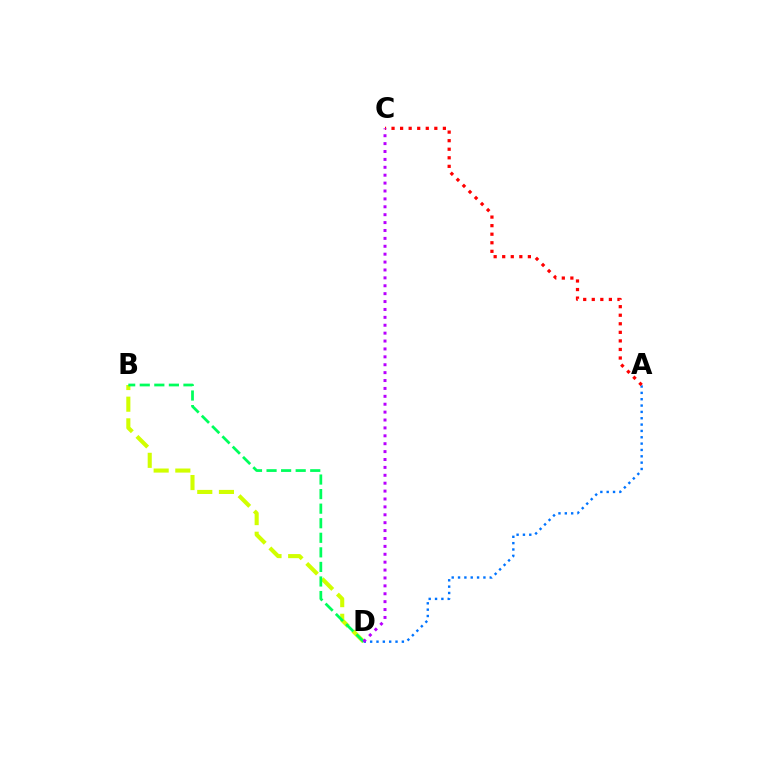{('B', 'D'): [{'color': '#d1ff00', 'line_style': 'dashed', 'thickness': 2.94}, {'color': '#00ff5c', 'line_style': 'dashed', 'thickness': 1.98}], ('A', 'D'): [{'color': '#0074ff', 'line_style': 'dotted', 'thickness': 1.72}], ('A', 'C'): [{'color': '#ff0000', 'line_style': 'dotted', 'thickness': 2.33}], ('C', 'D'): [{'color': '#b900ff', 'line_style': 'dotted', 'thickness': 2.15}]}